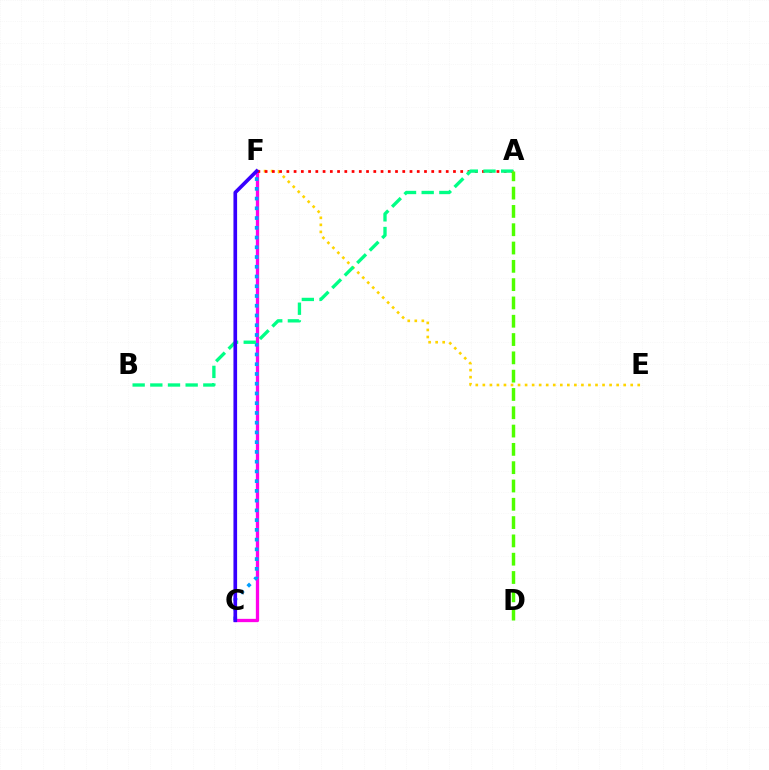{('C', 'F'): [{'color': '#ff00ed', 'line_style': 'solid', 'thickness': 2.37}, {'color': '#009eff', 'line_style': 'dotted', 'thickness': 2.65}, {'color': '#3700ff', 'line_style': 'solid', 'thickness': 2.63}], ('E', 'F'): [{'color': '#ffd500', 'line_style': 'dotted', 'thickness': 1.91}], ('A', 'F'): [{'color': '#ff0000', 'line_style': 'dotted', 'thickness': 1.97}], ('A', 'B'): [{'color': '#00ff86', 'line_style': 'dashed', 'thickness': 2.4}], ('A', 'D'): [{'color': '#4fff00', 'line_style': 'dashed', 'thickness': 2.49}]}